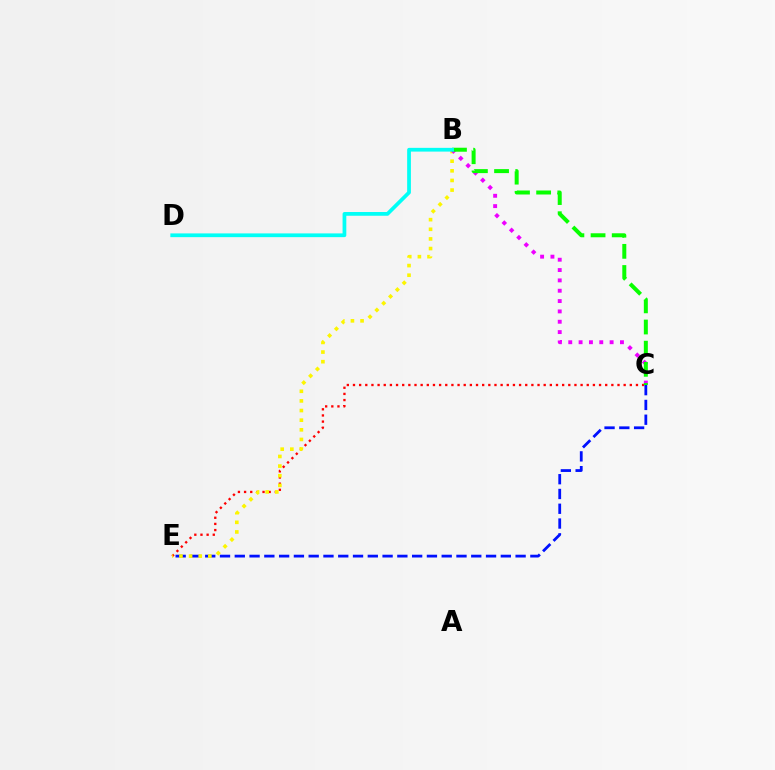{('C', 'E'): [{'color': '#ff0000', 'line_style': 'dotted', 'thickness': 1.67}, {'color': '#0010ff', 'line_style': 'dashed', 'thickness': 2.01}], ('B', 'E'): [{'color': '#fcf500', 'line_style': 'dotted', 'thickness': 2.62}], ('B', 'C'): [{'color': '#ee00ff', 'line_style': 'dotted', 'thickness': 2.81}, {'color': '#08ff00', 'line_style': 'dashed', 'thickness': 2.87}], ('B', 'D'): [{'color': '#00fff6', 'line_style': 'solid', 'thickness': 2.69}]}